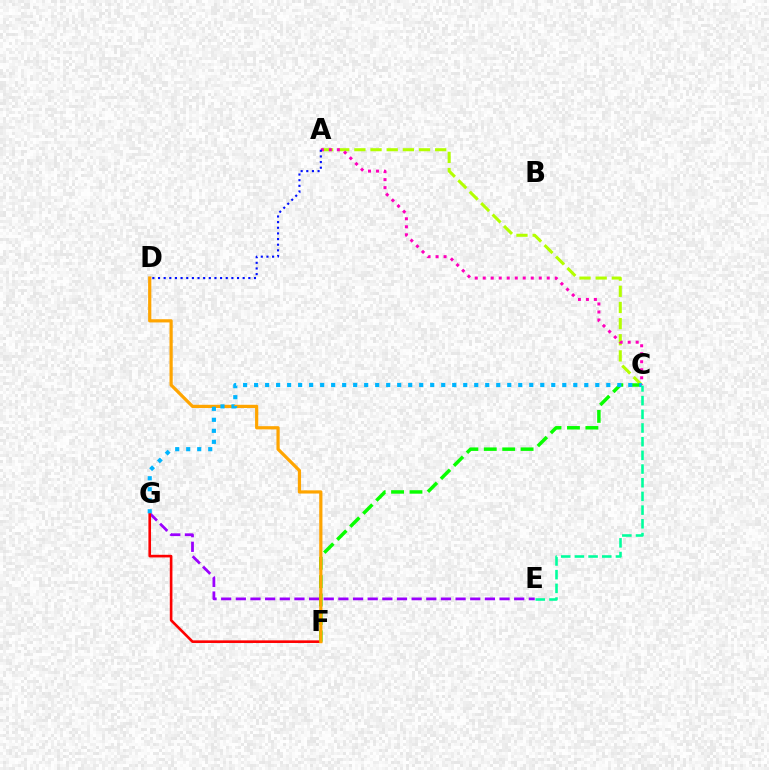{('E', 'G'): [{'color': '#9b00ff', 'line_style': 'dashed', 'thickness': 1.99}], ('F', 'G'): [{'color': '#ff0000', 'line_style': 'solid', 'thickness': 1.89}], ('A', 'C'): [{'color': '#b3ff00', 'line_style': 'dashed', 'thickness': 2.19}, {'color': '#ff00bd', 'line_style': 'dotted', 'thickness': 2.17}], ('C', 'F'): [{'color': '#08ff00', 'line_style': 'dashed', 'thickness': 2.5}], ('D', 'F'): [{'color': '#ffa500', 'line_style': 'solid', 'thickness': 2.31}], ('C', 'G'): [{'color': '#00b5ff', 'line_style': 'dotted', 'thickness': 2.99}], ('A', 'D'): [{'color': '#0010ff', 'line_style': 'dotted', 'thickness': 1.53}], ('C', 'E'): [{'color': '#00ff9d', 'line_style': 'dashed', 'thickness': 1.86}]}